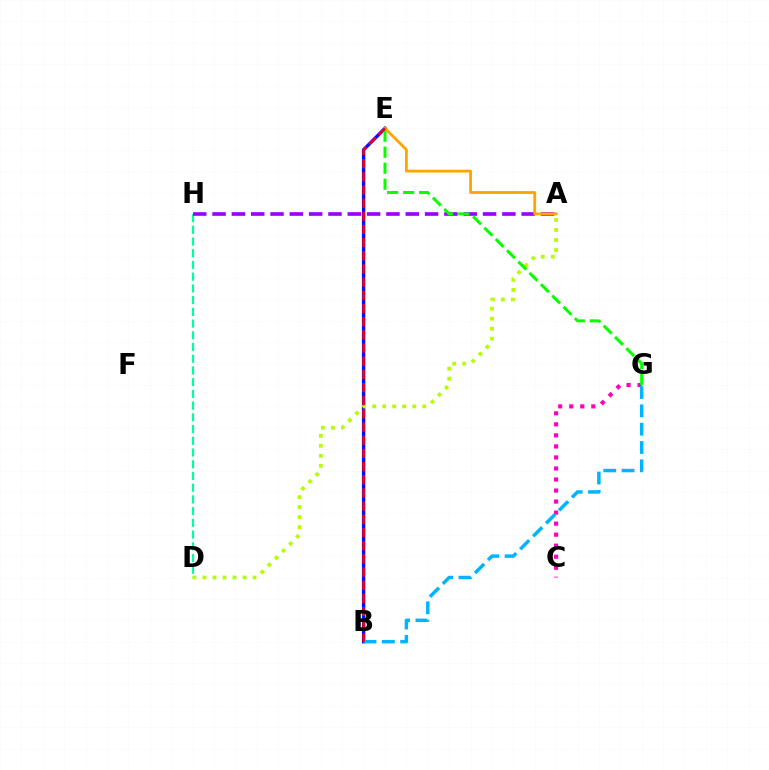{('B', 'E'): [{'color': '#0010ff', 'line_style': 'solid', 'thickness': 2.45}, {'color': '#ff0000', 'line_style': 'dashed', 'thickness': 1.79}], ('C', 'G'): [{'color': '#ff00bd', 'line_style': 'dotted', 'thickness': 3.0}], ('D', 'H'): [{'color': '#00ff9d', 'line_style': 'dashed', 'thickness': 1.59}], ('A', 'D'): [{'color': '#b3ff00', 'line_style': 'dotted', 'thickness': 2.72}], ('A', 'H'): [{'color': '#9b00ff', 'line_style': 'dashed', 'thickness': 2.62}], ('A', 'E'): [{'color': '#ffa500', 'line_style': 'solid', 'thickness': 2.03}], ('E', 'G'): [{'color': '#08ff00', 'line_style': 'dashed', 'thickness': 2.17}], ('B', 'G'): [{'color': '#00b5ff', 'line_style': 'dashed', 'thickness': 2.49}]}